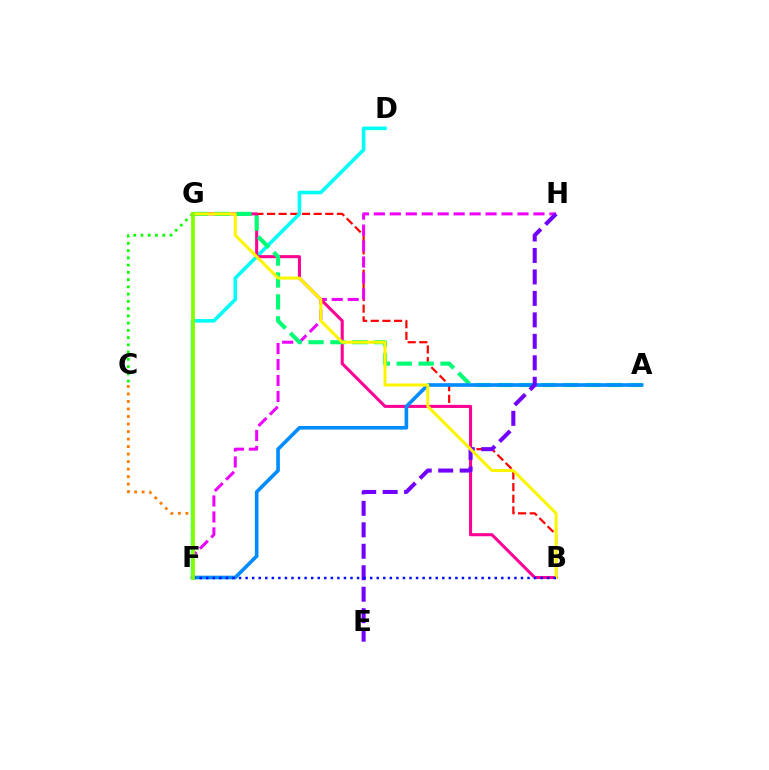{('B', 'G'): [{'color': '#ff0000', 'line_style': 'dashed', 'thickness': 1.58}, {'color': '#ff0094', 'line_style': 'solid', 'thickness': 2.2}, {'color': '#fcf500', 'line_style': 'solid', 'thickness': 2.17}], ('F', 'H'): [{'color': '#ee00ff', 'line_style': 'dashed', 'thickness': 2.17}], ('D', 'F'): [{'color': '#00fff6', 'line_style': 'solid', 'thickness': 2.58}], ('C', 'G'): [{'color': '#08ff00', 'line_style': 'dotted', 'thickness': 1.97}], ('A', 'G'): [{'color': '#00ff74', 'line_style': 'dashed', 'thickness': 2.98}], ('A', 'F'): [{'color': '#008cff', 'line_style': 'solid', 'thickness': 2.61}], ('E', 'H'): [{'color': '#7200ff', 'line_style': 'dashed', 'thickness': 2.92}], ('C', 'F'): [{'color': '#ff7c00', 'line_style': 'dotted', 'thickness': 2.04}], ('B', 'F'): [{'color': '#0010ff', 'line_style': 'dotted', 'thickness': 1.78}], ('F', 'G'): [{'color': '#84ff00', 'line_style': 'solid', 'thickness': 2.71}]}